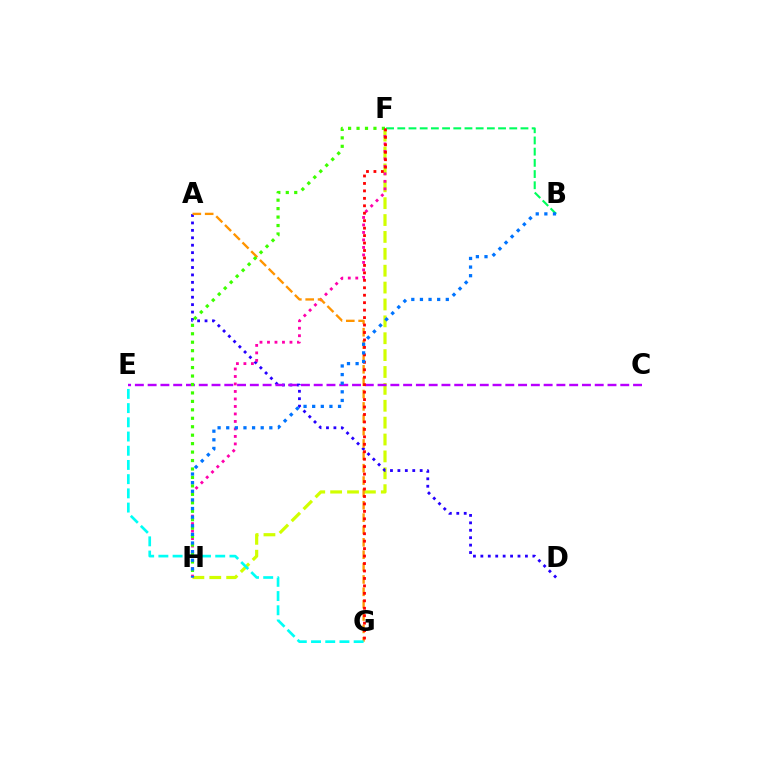{('F', 'H'): [{'color': '#d1ff00', 'line_style': 'dashed', 'thickness': 2.29}, {'color': '#ff00ac', 'line_style': 'dotted', 'thickness': 2.04}, {'color': '#3dff00', 'line_style': 'dotted', 'thickness': 2.3}], ('A', 'D'): [{'color': '#2500ff', 'line_style': 'dotted', 'thickness': 2.02}], ('C', 'E'): [{'color': '#b900ff', 'line_style': 'dashed', 'thickness': 1.74}], ('A', 'G'): [{'color': '#ff9400', 'line_style': 'dashed', 'thickness': 1.68}], ('B', 'F'): [{'color': '#00ff5c', 'line_style': 'dashed', 'thickness': 1.52}], ('E', 'G'): [{'color': '#00fff6', 'line_style': 'dashed', 'thickness': 1.93}], ('F', 'G'): [{'color': '#ff0000', 'line_style': 'dotted', 'thickness': 2.02}], ('B', 'H'): [{'color': '#0074ff', 'line_style': 'dotted', 'thickness': 2.34}]}